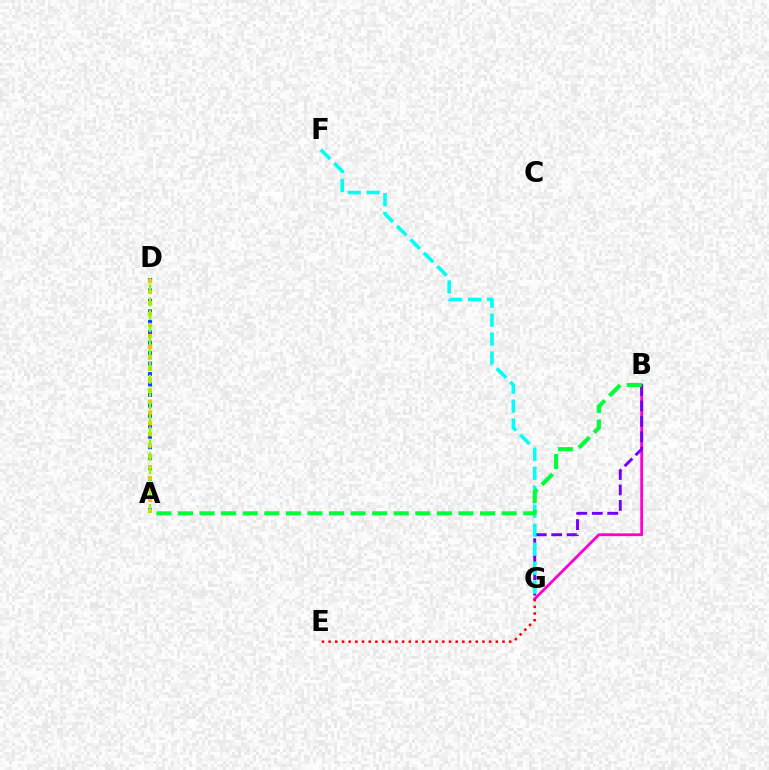{('A', 'D'): [{'color': '#004bff', 'line_style': 'dotted', 'thickness': 2.84}, {'color': '#ffbd00', 'line_style': 'dotted', 'thickness': 2.97}, {'color': '#84ff00', 'line_style': 'dashed', 'thickness': 1.76}], ('B', 'G'): [{'color': '#ff00cf', 'line_style': 'solid', 'thickness': 2.03}, {'color': '#7200ff', 'line_style': 'dashed', 'thickness': 2.1}], ('E', 'G'): [{'color': '#ff0000', 'line_style': 'dotted', 'thickness': 1.82}], ('F', 'G'): [{'color': '#00fff6', 'line_style': 'dashed', 'thickness': 2.58}], ('A', 'B'): [{'color': '#00ff39', 'line_style': 'dashed', 'thickness': 2.93}]}